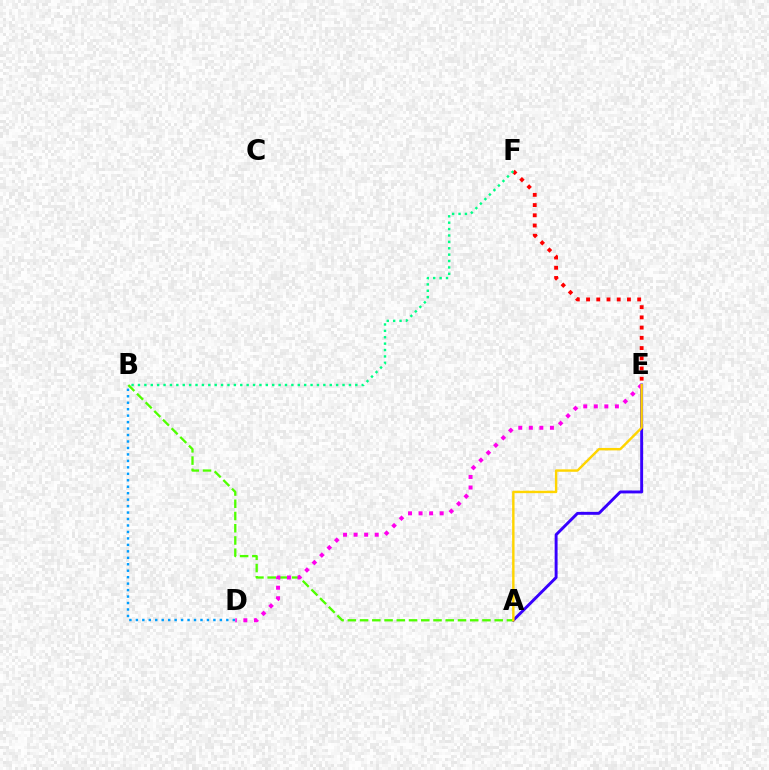{('A', 'E'): [{'color': '#3700ff', 'line_style': 'solid', 'thickness': 2.11}, {'color': '#ffd500', 'line_style': 'solid', 'thickness': 1.74}], ('A', 'B'): [{'color': '#4fff00', 'line_style': 'dashed', 'thickness': 1.66}], ('E', 'F'): [{'color': '#ff0000', 'line_style': 'dotted', 'thickness': 2.78}], ('D', 'E'): [{'color': '#ff00ed', 'line_style': 'dotted', 'thickness': 2.87}], ('B', 'D'): [{'color': '#009eff', 'line_style': 'dotted', 'thickness': 1.76}], ('B', 'F'): [{'color': '#00ff86', 'line_style': 'dotted', 'thickness': 1.74}]}